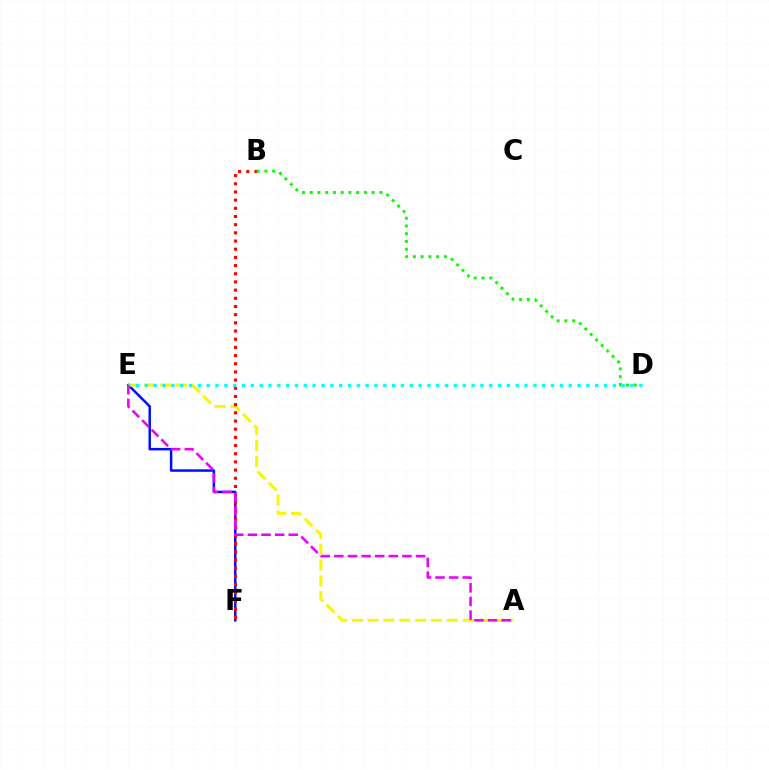{('E', 'F'): [{'color': '#0010ff', 'line_style': 'solid', 'thickness': 1.8}], ('A', 'E'): [{'color': '#fcf500', 'line_style': 'dashed', 'thickness': 2.15}, {'color': '#ee00ff', 'line_style': 'dashed', 'thickness': 1.85}], ('B', 'F'): [{'color': '#ff0000', 'line_style': 'dotted', 'thickness': 2.22}], ('D', 'E'): [{'color': '#00fff6', 'line_style': 'dotted', 'thickness': 2.4}], ('B', 'D'): [{'color': '#08ff00', 'line_style': 'dotted', 'thickness': 2.1}]}